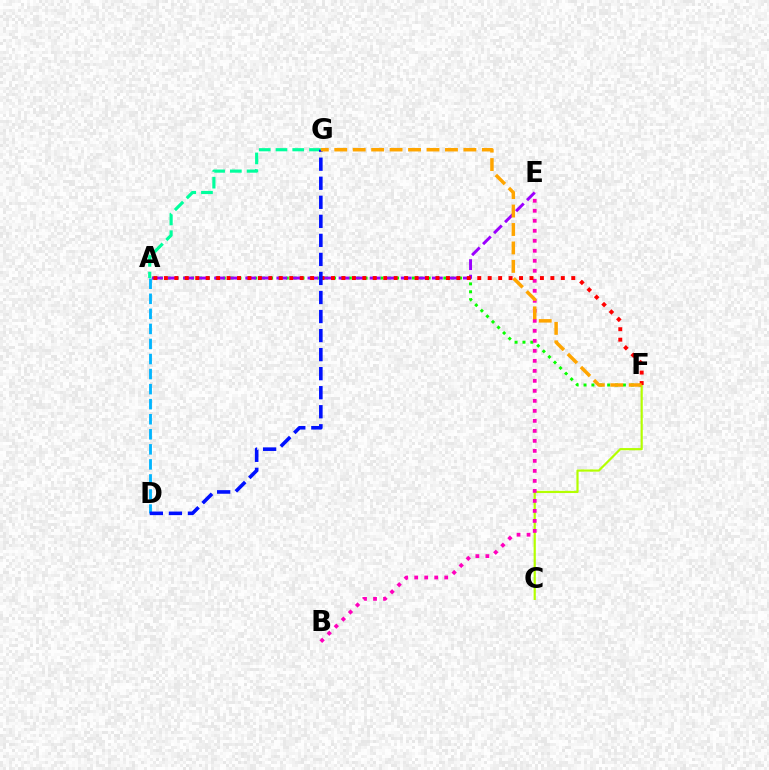{('A', 'G'): [{'color': '#00ff9d', 'line_style': 'dashed', 'thickness': 2.28}], ('A', 'F'): [{'color': '#08ff00', 'line_style': 'dotted', 'thickness': 2.14}, {'color': '#ff0000', 'line_style': 'dotted', 'thickness': 2.84}], ('A', 'E'): [{'color': '#9b00ff', 'line_style': 'dashed', 'thickness': 2.11}], ('C', 'F'): [{'color': '#b3ff00', 'line_style': 'solid', 'thickness': 1.58}], ('B', 'E'): [{'color': '#ff00bd', 'line_style': 'dotted', 'thickness': 2.72}], ('A', 'D'): [{'color': '#00b5ff', 'line_style': 'dashed', 'thickness': 2.04}], ('D', 'G'): [{'color': '#0010ff', 'line_style': 'dashed', 'thickness': 2.59}], ('F', 'G'): [{'color': '#ffa500', 'line_style': 'dashed', 'thickness': 2.51}]}